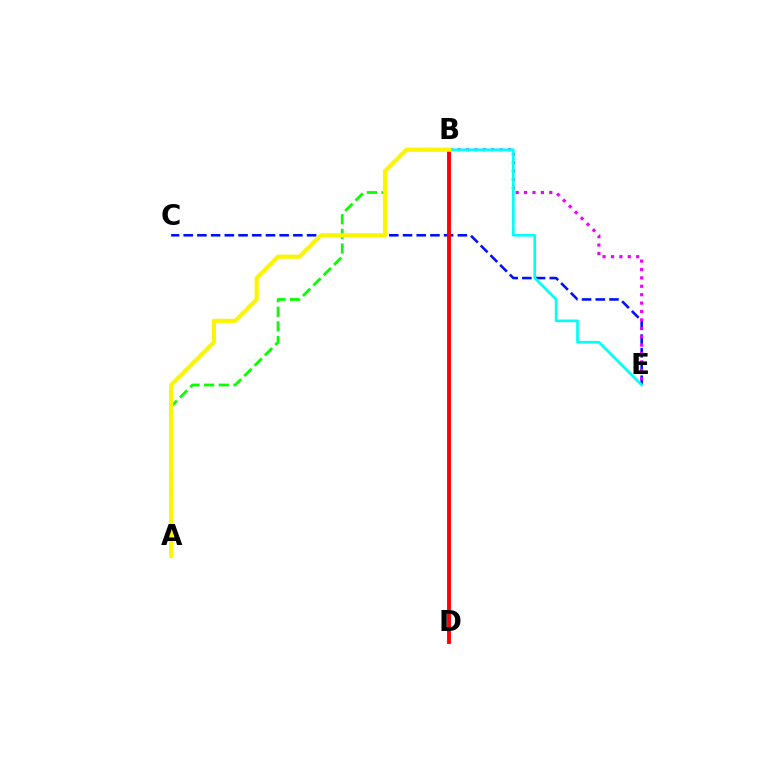{('C', 'E'): [{'color': '#0010ff', 'line_style': 'dashed', 'thickness': 1.86}], ('A', 'B'): [{'color': '#08ff00', 'line_style': 'dashed', 'thickness': 1.99}, {'color': '#fcf500', 'line_style': 'solid', 'thickness': 2.97}], ('B', 'E'): [{'color': '#ee00ff', 'line_style': 'dotted', 'thickness': 2.28}, {'color': '#00fff6', 'line_style': 'solid', 'thickness': 1.92}], ('B', 'D'): [{'color': '#ff0000', 'line_style': 'solid', 'thickness': 2.8}]}